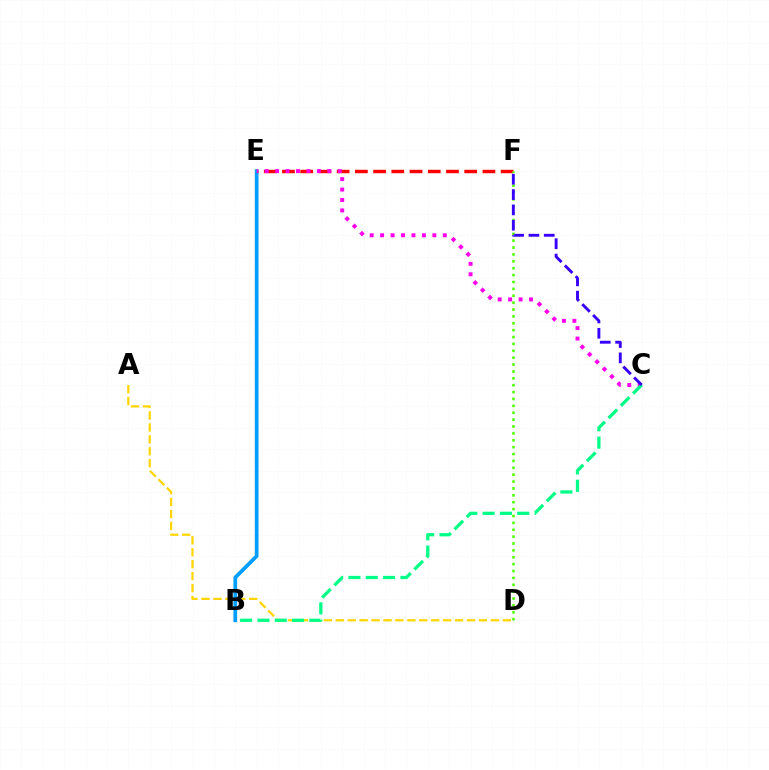{('B', 'E'): [{'color': '#009eff', 'line_style': 'solid', 'thickness': 2.68}], ('E', 'F'): [{'color': '#ff0000', 'line_style': 'dashed', 'thickness': 2.48}], ('A', 'D'): [{'color': '#ffd500', 'line_style': 'dashed', 'thickness': 1.62}], ('C', 'E'): [{'color': '#ff00ed', 'line_style': 'dotted', 'thickness': 2.84}], ('D', 'F'): [{'color': '#4fff00', 'line_style': 'dotted', 'thickness': 1.87}], ('B', 'C'): [{'color': '#00ff86', 'line_style': 'dashed', 'thickness': 2.35}], ('C', 'F'): [{'color': '#3700ff', 'line_style': 'dashed', 'thickness': 2.08}]}